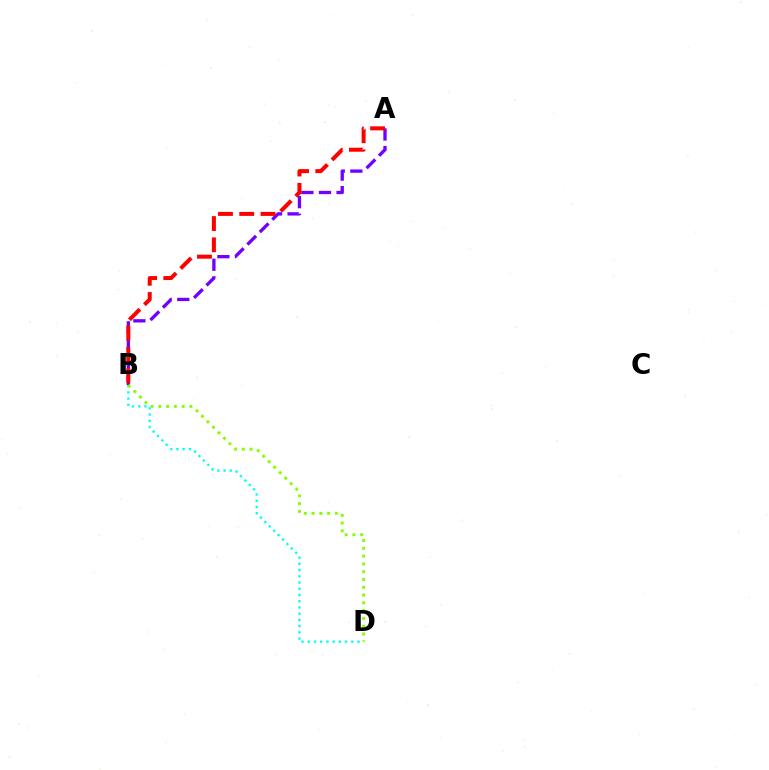{('B', 'D'): [{'color': '#00fff6', 'line_style': 'dotted', 'thickness': 1.69}, {'color': '#84ff00', 'line_style': 'dotted', 'thickness': 2.11}], ('A', 'B'): [{'color': '#7200ff', 'line_style': 'dashed', 'thickness': 2.39}, {'color': '#ff0000', 'line_style': 'dashed', 'thickness': 2.89}]}